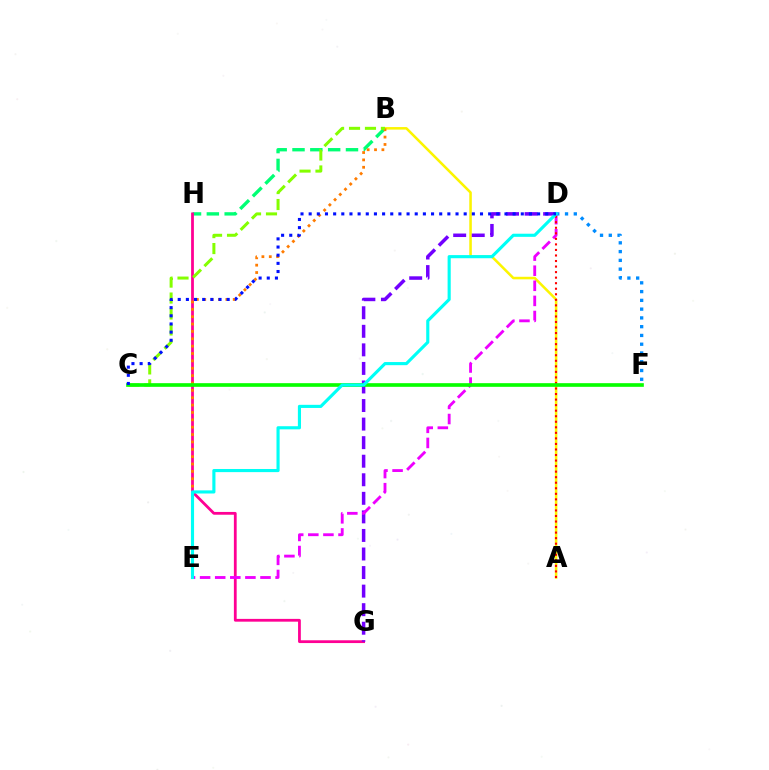{('B', 'H'): [{'color': '#00ff74', 'line_style': 'dashed', 'thickness': 2.42}], ('G', 'H'): [{'color': '#ff0094', 'line_style': 'solid', 'thickness': 2.0}], ('A', 'B'): [{'color': '#fcf500', 'line_style': 'solid', 'thickness': 1.83}], ('D', 'G'): [{'color': '#7200ff', 'line_style': 'dashed', 'thickness': 2.52}], ('B', 'E'): [{'color': '#ff7c00', 'line_style': 'dotted', 'thickness': 2.0}], ('D', 'E'): [{'color': '#ee00ff', 'line_style': 'dashed', 'thickness': 2.05}, {'color': '#00fff6', 'line_style': 'solid', 'thickness': 2.25}], ('D', 'F'): [{'color': '#008cff', 'line_style': 'dotted', 'thickness': 2.38}], ('A', 'D'): [{'color': '#ff0000', 'line_style': 'dotted', 'thickness': 1.51}], ('B', 'C'): [{'color': '#84ff00', 'line_style': 'dashed', 'thickness': 2.17}], ('C', 'F'): [{'color': '#08ff00', 'line_style': 'solid', 'thickness': 2.63}], ('C', 'D'): [{'color': '#0010ff', 'line_style': 'dotted', 'thickness': 2.22}]}